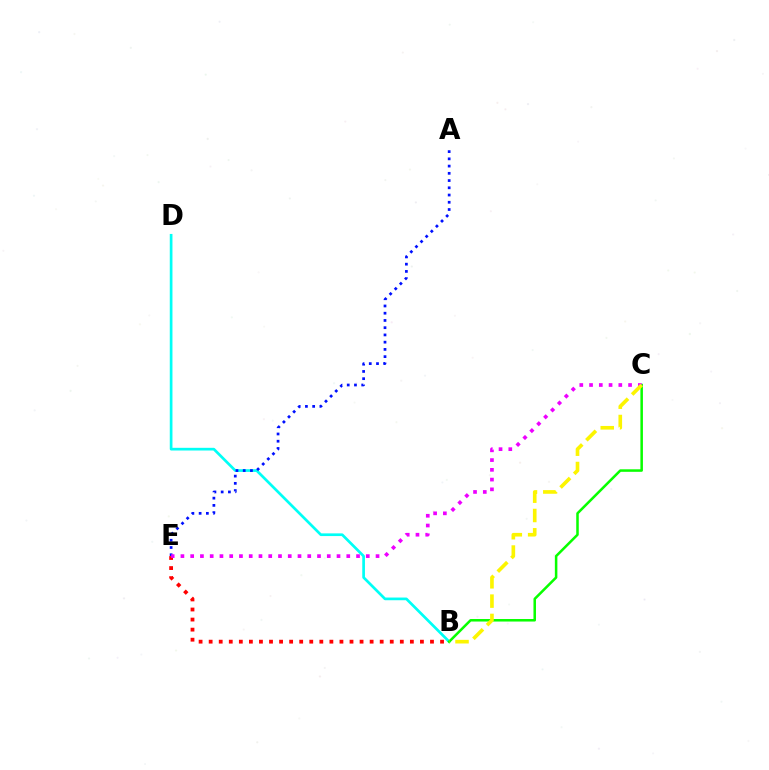{('B', 'D'): [{'color': '#00fff6', 'line_style': 'solid', 'thickness': 1.94}], ('A', 'E'): [{'color': '#0010ff', 'line_style': 'dotted', 'thickness': 1.97}], ('B', 'C'): [{'color': '#08ff00', 'line_style': 'solid', 'thickness': 1.82}, {'color': '#fcf500', 'line_style': 'dashed', 'thickness': 2.62}], ('B', 'E'): [{'color': '#ff0000', 'line_style': 'dotted', 'thickness': 2.73}], ('C', 'E'): [{'color': '#ee00ff', 'line_style': 'dotted', 'thickness': 2.65}]}